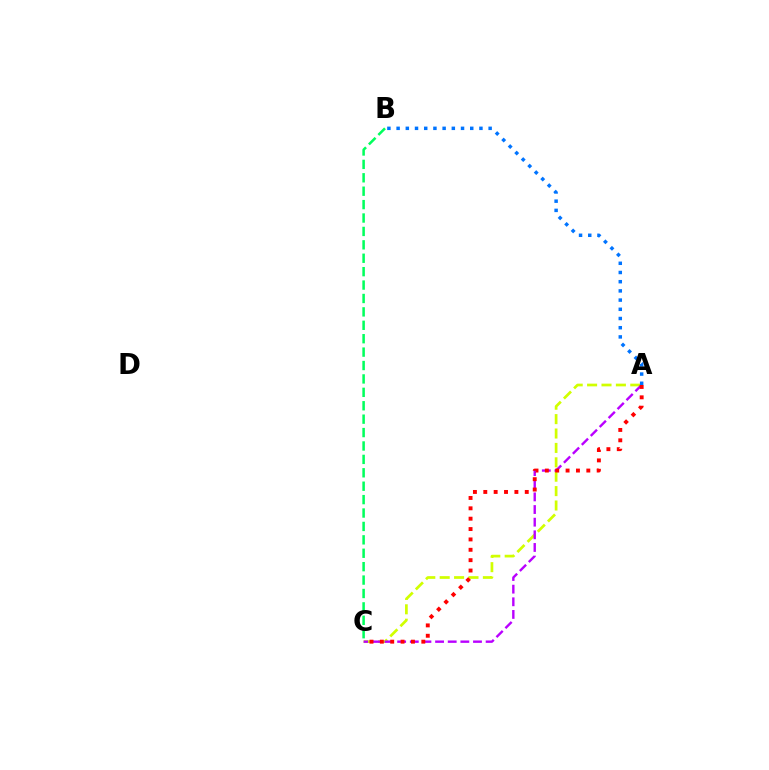{('A', 'C'): [{'color': '#d1ff00', 'line_style': 'dashed', 'thickness': 1.96}, {'color': '#b900ff', 'line_style': 'dashed', 'thickness': 1.72}, {'color': '#ff0000', 'line_style': 'dotted', 'thickness': 2.82}], ('B', 'C'): [{'color': '#00ff5c', 'line_style': 'dashed', 'thickness': 1.82}], ('A', 'B'): [{'color': '#0074ff', 'line_style': 'dotted', 'thickness': 2.5}]}